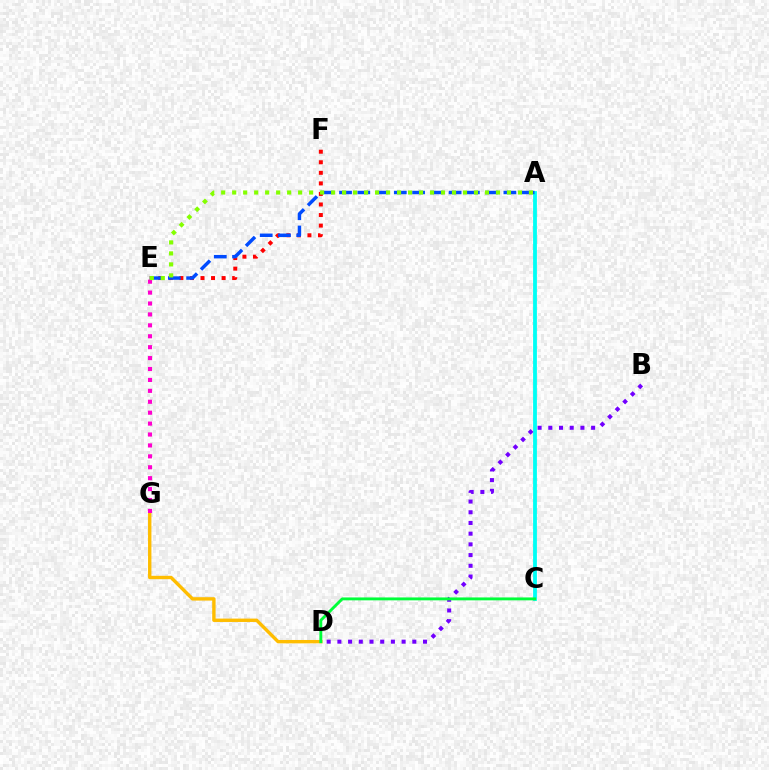{('D', 'G'): [{'color': '#ffbd00', 'line_style': 'solid', 'thickness': 2.43}], ('E', 'F'): [{'color': '#ff0000', 'line_style': 'dotted', 'thickness': 2.87}], ('A', 'C'): [{'color': '#00fff6', 'line_style': 'solid', 'thickness': 2.74}], ('B', 'D'): [{'color': '#7200ff', 'line_style': 'dotted', 'thickness': 2.91}], ('E', 'G'): [{'color': '#ff00cf', 'line_style': 'dotted', 'thickness': 2.97}], ('C', 'D'): [{'color': '#00ff39', 'line_style': 'solid', 'thickness': 2.08}], ('A', 'E'): [{'color': '#004bff', 'line_style': 'dashed', 'thickness': 2.48}, {'color': '#84ff00', 'line_style': 'dotted', 'thickness': 2.99}]}